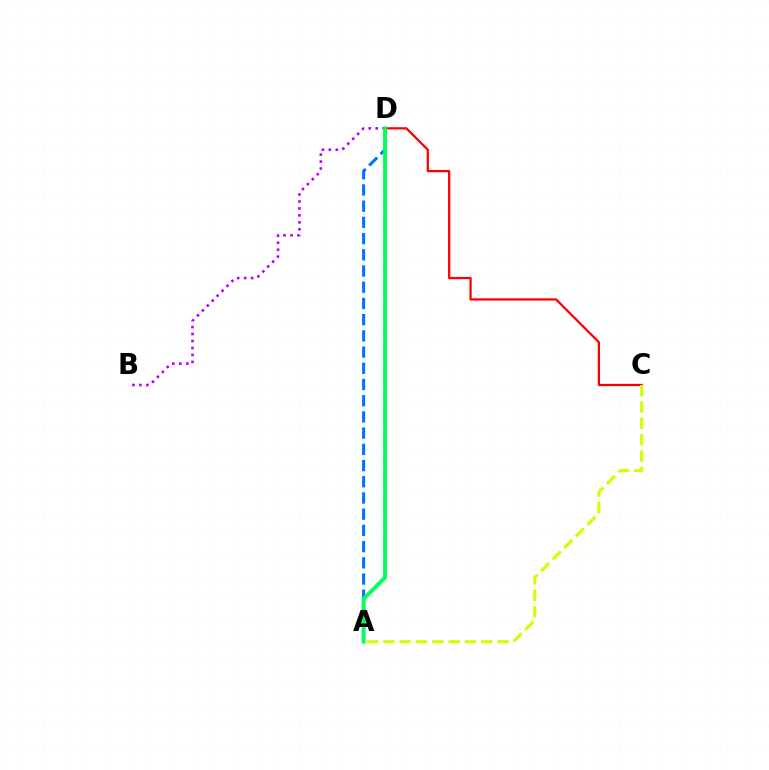{('A', 'D'): [{'color': '#0074ff', 'line_style': 'dashed', 'thickness': 2.2}, {'color': '#00ff5c', 'line_style': 'solid', 'thickness': 2.78}], ('C', 'D'): [{'color': '#ff0000', 'line_style': 'solid', 'thickness': 1.63}], ('B', 'D'): [{'color': '#b900ff', 'line_style': 'dotted', 'thickness': 1.89}], ('A', 'C'): [{'color': '#d1ff00', 'line_style': 'dashed', 'thickness': 2.22}]}